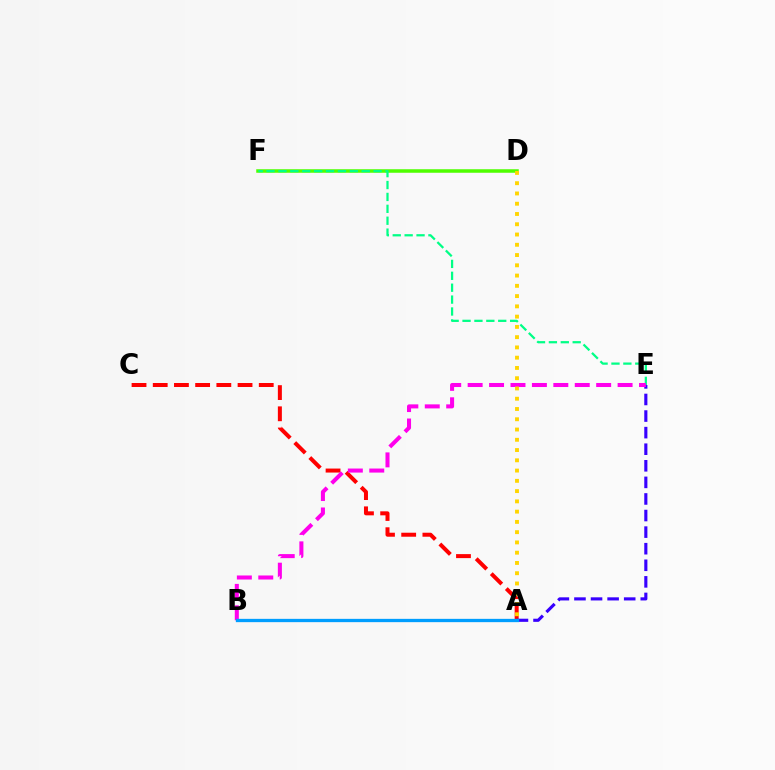{('A', 'C'): [{'color': '#ff0000', 'line_style': 'dashed', 'thickness': 2.88}], ('D', 'F'): [{'color': '#4fff00', 'line_style': 'solid', 'thickness': 2.53}], ('A', 'E'): [{'color': '#3700ff', 'line_style': 'dashed', 'thickness': 2.25}], ('E', 'F'): [{'color': '#00ff86', 'line_style': 'dashed', 'thickness': 1.62}], ('B', 'E'): [{'color': '#ff00ed', 'line_style': 'dashed', 'thickness': 2.91}], ('A', 'D'): [{'color': '#ffd500', 'line_style': 'dotted', 'thickness': 2.79}], ('A', 'B'): [{'color': '#009eff', 'line_style': 'solid', 'thickness': 2.37}]}